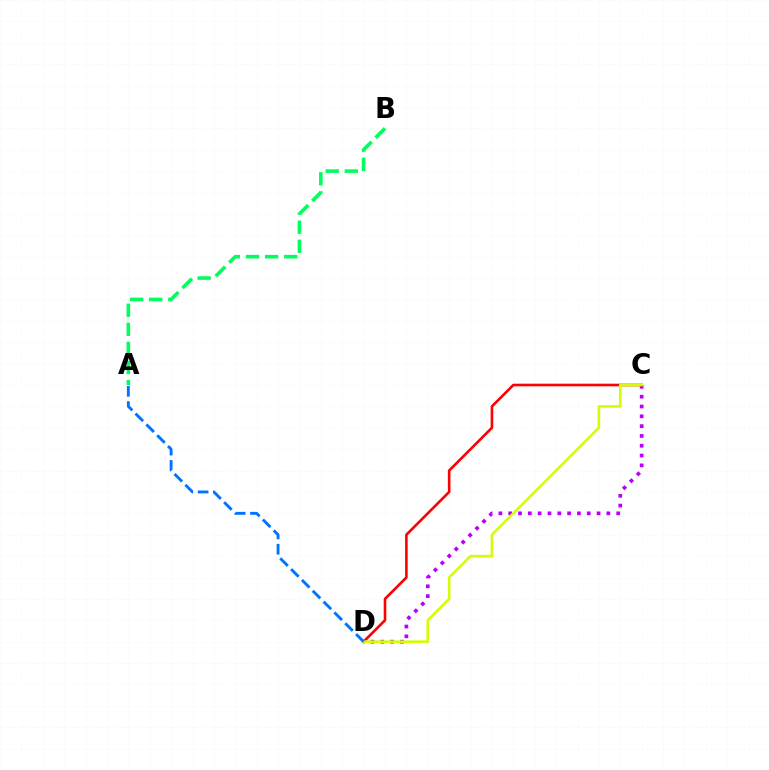{('C', 'D'): [{'color': '#b900ff', 'line_style': 'dotted', 'thickness': 2.67}, {'color': '#ff0000', 'line_style': 'solid', 'thickness': 1.89}, {'color': '#d1ff00', 'line_style': 'solid', 'thickness': 1.86}], ('A', 'B'): [{'color': '#00ff5c', 'line_style': 'dashed', 'thickness': 2.59}], ('A', 'D'): [{'color': '#0074ff', 'line_style': 'dashed', 'thickness': 2.08}]}